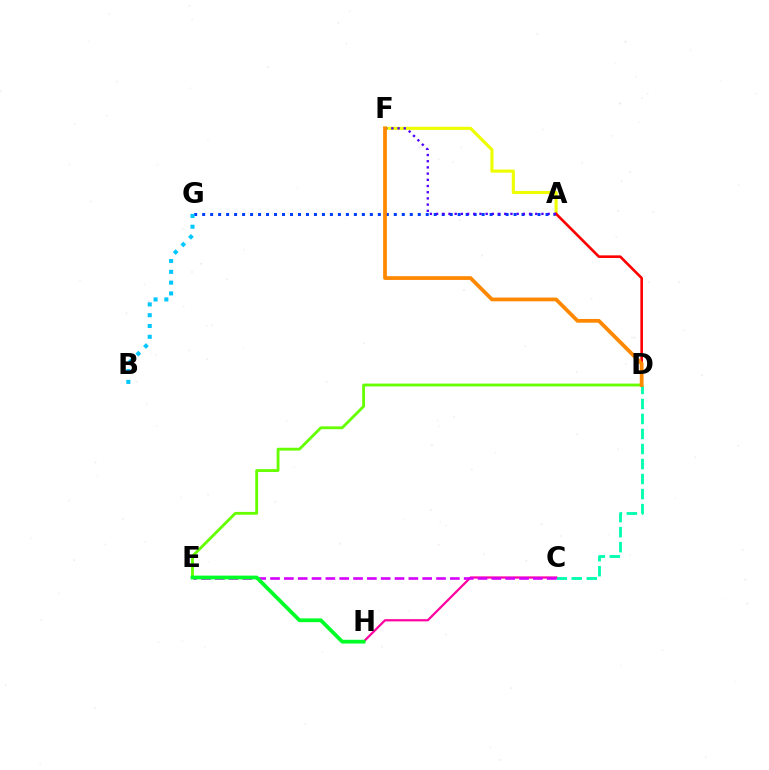{('A', 'G'): [{'color': '#003fff', 'line_style': 'dotted', 'thickness': 2.17}], ('B', 'G'): [{'color': '#00c7ff', 'line_style': 'dotted', 'thickness': 2.93}], ('A', 'F'): [{'color': '#eeff00', 'line_style': 'solid', 'thickness': 2.25}, {'color': '#4f00ff', 'line_style': 'dotted', 'thickness': 1.68}], ('A', 'D'): [{'color': '#ff0000', 'line_style': 'solid', 'thickness': 1.89}], ('D', 'E'): [{'color': '#66ff00', 'line_style': 'solid', 'thickness': 2.04}], ('C', 'D'): [{'color': '#00ffaf', 'line_style': 'dashed', 'thickness': 2.04}], ('D', 'F'): [{'color': '#ff8800', 'line_style': 'solid', 'thickness': 2.71}], ('C', 'H'): [{'color': '#ff00a0', 'line_style': 'solid', 'thickness': 1.6}], ('C', 'E'): [{'color': '#d600ff', 'line_style': 'dashed', 'thickness': 1.88}], ('E', 'H'): [{'color': '#00ff27', 'line_style': 'solid', 'thickness': 2.71}]}